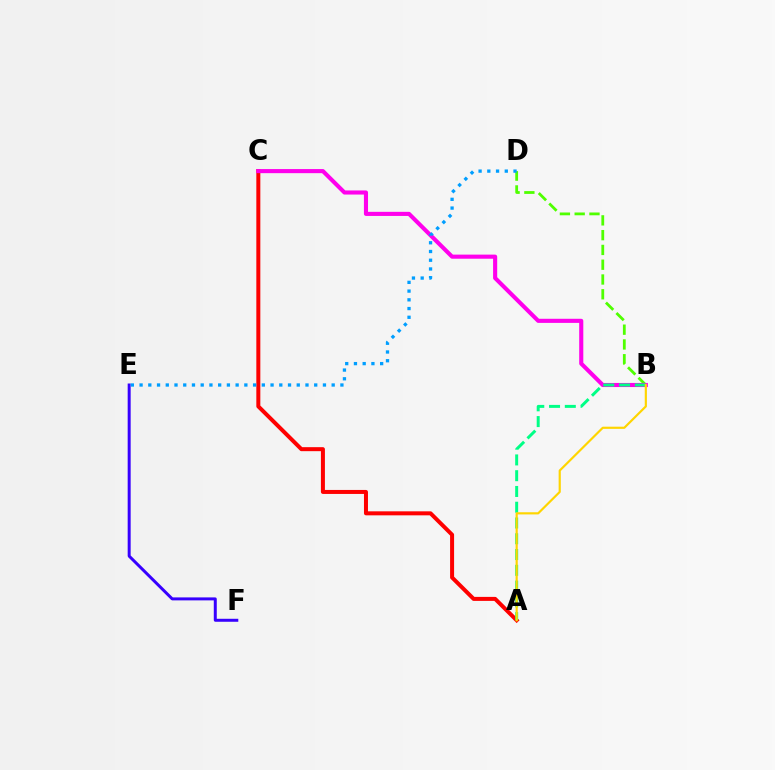{('A', 'C'): [{'color': '#ff0000', 'line_style': 'solid', 'thickness': 2.88}], ('B', 'D'): [{'color': '#4fff00', 'line_style': 'dashed', 'thickness': 2.01}], ('B', 'C'): [{'color': '#ff00ed', 'line_style': 'solid', 'thickness': 2.95}], ('A', 'B'): [{'color': '#00ff86', 'line_style': 'dashed', 'thickness': 2.14}, {'color': '#ffd500', 'line_style': 'solid', 'thickness': 1.56}], ('E', 'F'): [{'color': '#3700ff', 'line_style': 'solid', 'thickness': 2.15}], ('D', 'E'): [{'color': '#009eff', 'line_style': 'dotted', 'thickness': 2.37}]}